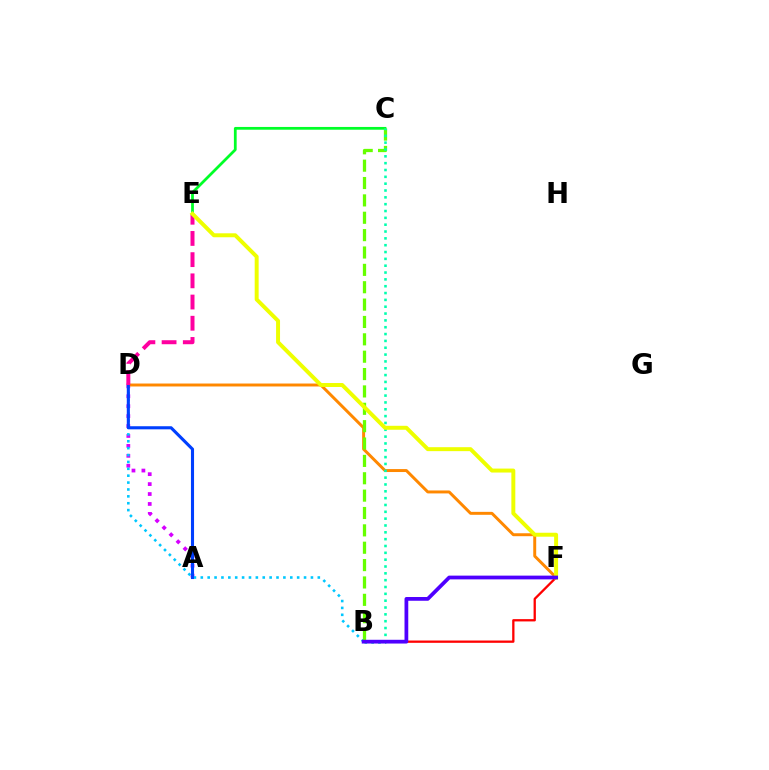{('C', 'E'): [{'color': '#00ff27', 'line_style': 'solid', 'thickness': 1.99}], ('A', 'D'): [{'color': '#d600ff', 'line_style': 'dotted', 'thickness': 2.7}, {'color': '#003fff', 'line_style': 'solid', 'thickness': 2.23}], ('B', 'D'): [{'color': '#00c7ff', 'line_style': 'dotted', 'thickness': 1.87}], ('D', 'F'): [{'color': '#ff8800', 'line_style': 'solid', 'thickness': 2.13}], ('B', 'C'): [{'color': '#66ff00', 'line_style': 'dashed', 'thickness': 2.36}, {'color': '#00ffaf', 'line_style': 'dotted', 'thickness': 1.86}], ('B', 'F'): [{'color': '#ff0000', 'line_style': 'solid', 'thickness': 1.65}, {'color': '#4f00ff', 'line_style': 'solid', 'thickness': 2.7}], ('D', 'E'): [{'color': '#ff00a0', 'line_style': 'dashed', 'thickness': 2.88}], ('E', 'F'): [{'color': '#eeff00', 'line_style': 'solid', 'thickness': 2.85}]}